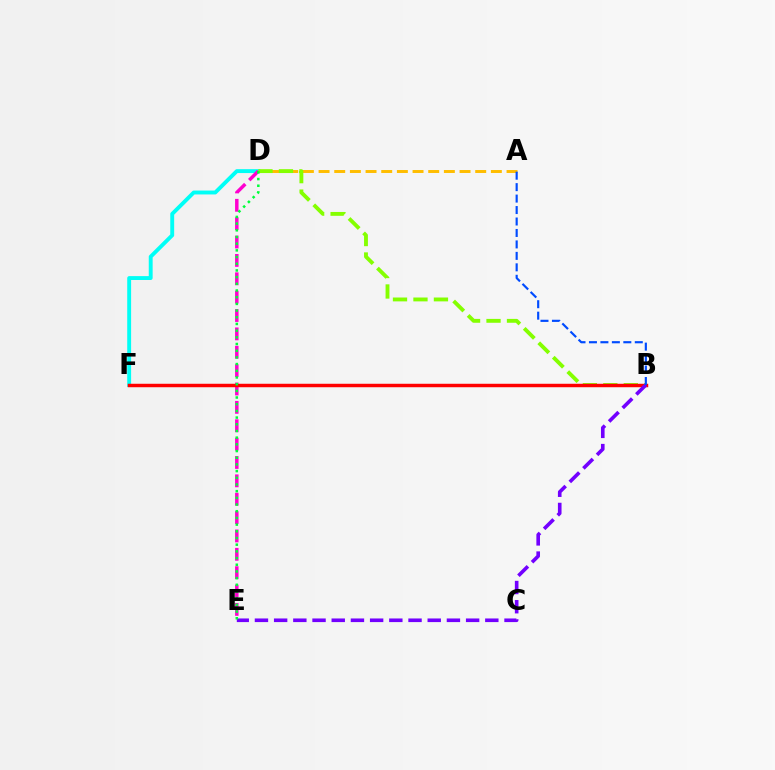{('A', 'D'): [{'color': '#ffbd00', 'line_style': 'dashed', 'thickness': 2.13}], ('D', 'F'): [{'color': '#00fff6', 'line_style': 'solid', 'thickness': 2.8}], ('D', 'E'): [{'color': '#ff00cf', 'line_style': 'dashed', 'thickness': 2.5}, {'color': '#00ff39', 'line_style': 'dotted', 'thickness': 1.82}], ('B', 'D'): [{'color': '#84ff00', 'line_style': 'dashed', 'thickness': 2.78}], ('B', 'F'): [{'color': '#ff0000', 'line_style': 'solid', 'thickness': 2.49}], ('B', 'E'): [{'color': '#7200ff', 'line_style': 'dashed', 'thickness': 2.61}], ('A', 'B'): [{'color': '#004bff', 'line_style': 'dashed', 'thickness': 1.56}]}